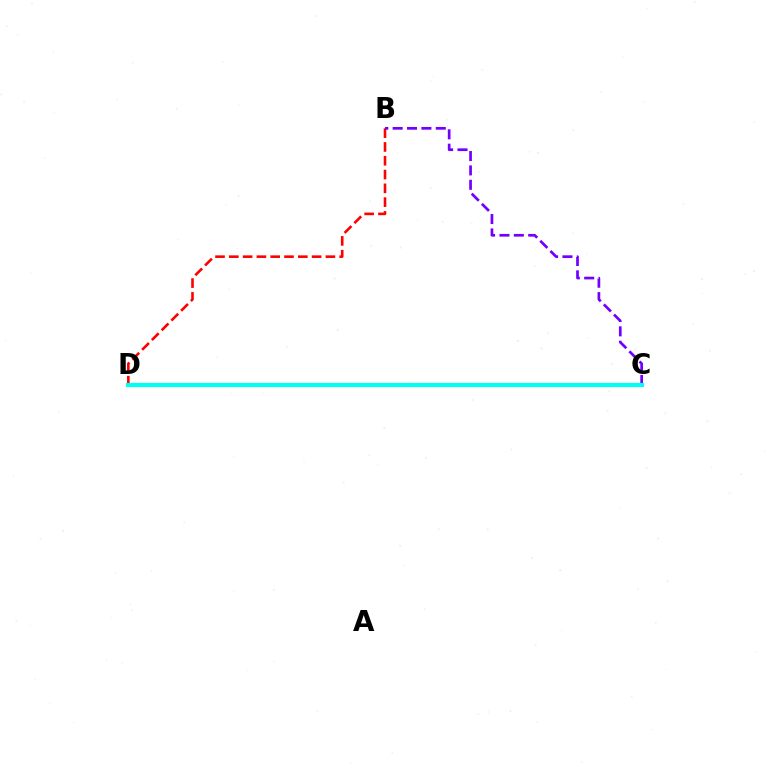{('C', 'D'): [{'color': '#84ff00', 'line_style': 'dotted', 'thickness': 1.89}, {'color': '#00fff6', 'line_style': 'solid', 'thickness': 2.99}], ('B', 'D'): [{'color': '#ff0000', 'line_style': 'dashed', 'thickness': 1.87}], ('B', 'C'): [{'color': '#7200ff', 'line_style': 'dashed', 'thickness': 1.95}]}